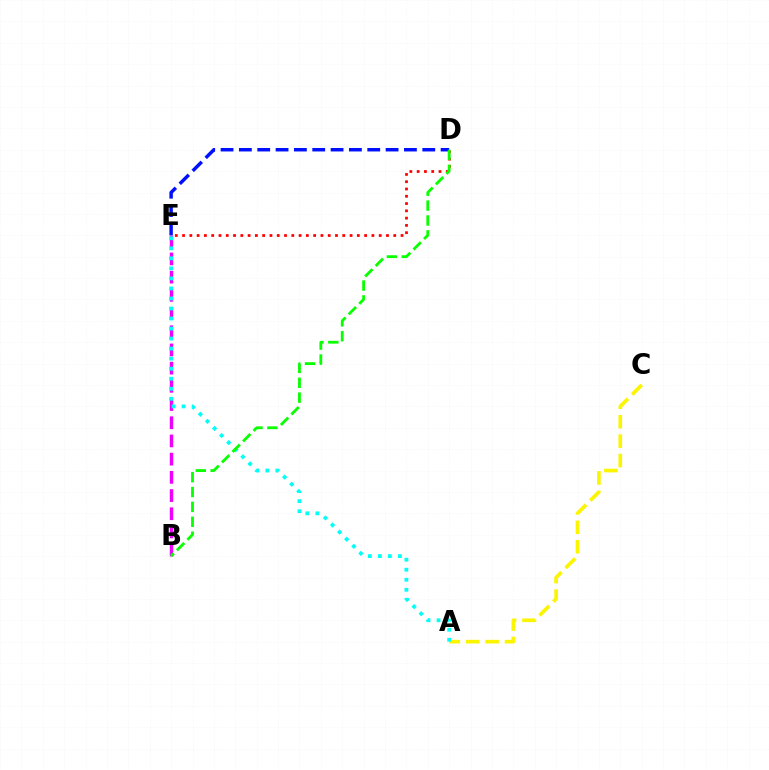{('B', 'E'): [{'color': '#ee00ff', 'line_style': 'dashed', 'thickness': 2.47}], ('A', 'C'): [{'color': '#fcf500', 'line_style': 'dashed', 'thickness': 2.64}], ('D', 'E'): [{'color': '#0010ff', 'line_style': 'dashed', 'thickness': 2.49}, {'color': '#ff0000', 'line_style': 'dotted', 'thickness': 1.98}], ('A', 'E'): [{'color': '#00fff6', 'line_style': 'dotted', 'thickness': 2.73}], ('B', 'D'): [{'color': '#08ff00', 'line_style': 'dashed', 'thickness': 2.02}]}